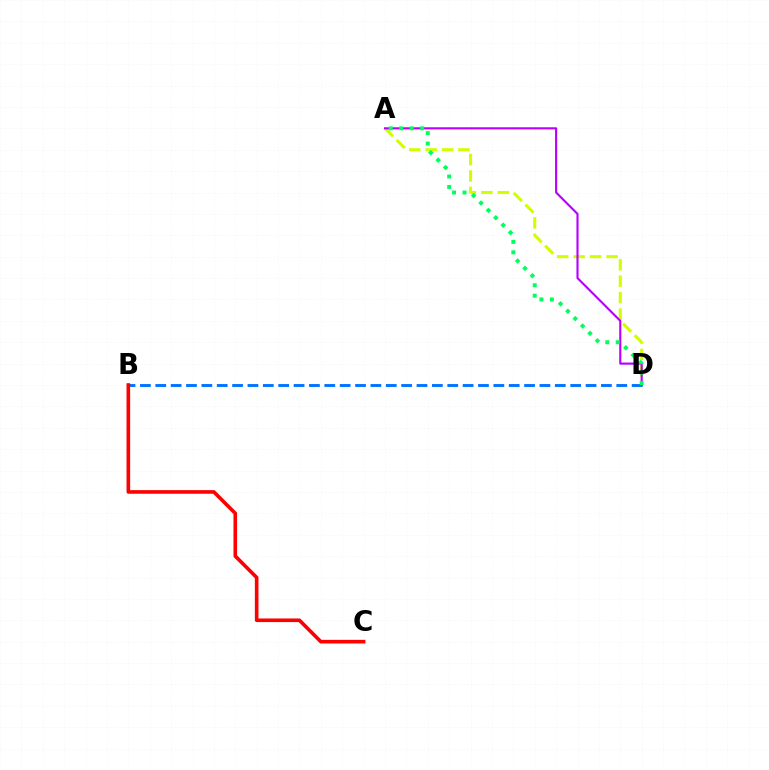{('A', 'D'): [{'color': '#d1ff00', 'line_style': 'dashed', 'thickness': 2.23}, {'color': '#b900ff', 'line_style': 'solid', 'thickness': 1.53}, {'color': '#00ff5c', 'line_style': 'dotted', 'thickness': 2.84}], ('B', 'D'): [{'color': '#0074ff', 'line_style': 'dashed', 'thickness': 2.09}], ('B', 'C'): [{'color': '#ff0000', 'line_style': 'solid', 'thickness': 2.6}]}